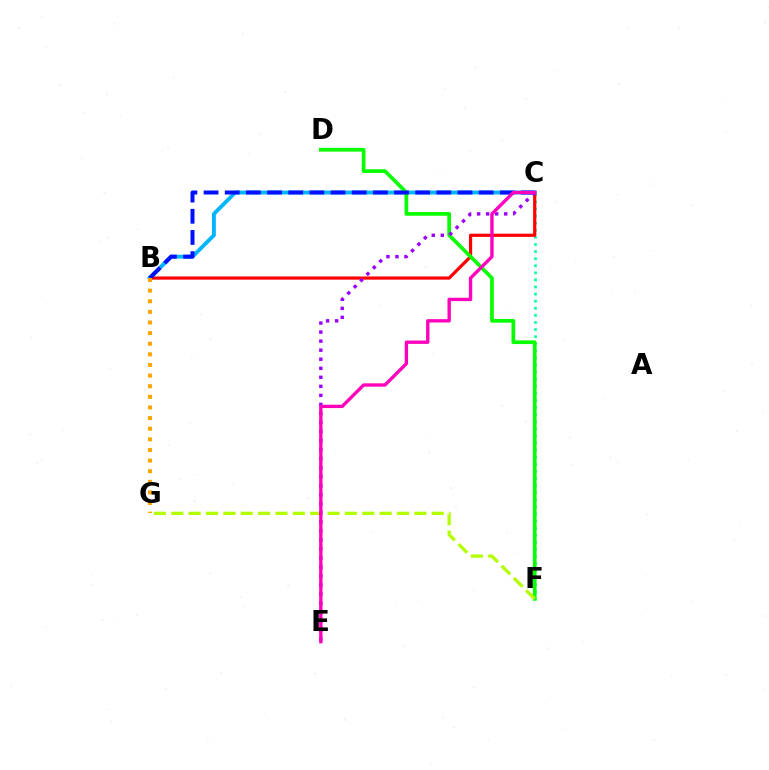{('C', 'F'): [{'color': '#00ff9d', 'line_style': 'dotted', 'thickness': 1.93}], ('B', 'C'): [{'color': '#ff0000', 'line_style': 'solid', 'thickness': 2.31}, {'color': '#00b5ff', 'line_style': 'solid', 'thickness': 2.78}, {'color': '#0010ff', 'line_style': 'dashed', 'thickness': 2.87}], ('D', 'F'): [{'color': '#08ff00', 'line_style': 'solid', 'thickness': 2.67}], ('F', 'G'): [{'color': '#b3ff00', 'line_style': 'dashed', 'thickness': 2.36}], ('C', 'E'): [{'color': '#9b00ff', 'line_style': 'dotted', 'thickness': 2.46}, {'color': '#ff00bd', 'line_style': 'solid', 'thickness': 2.41}], ('B', 'G'): [{'color': '#ffa500', 'line_style': 'dotted', 'thickness': 2.89}]}